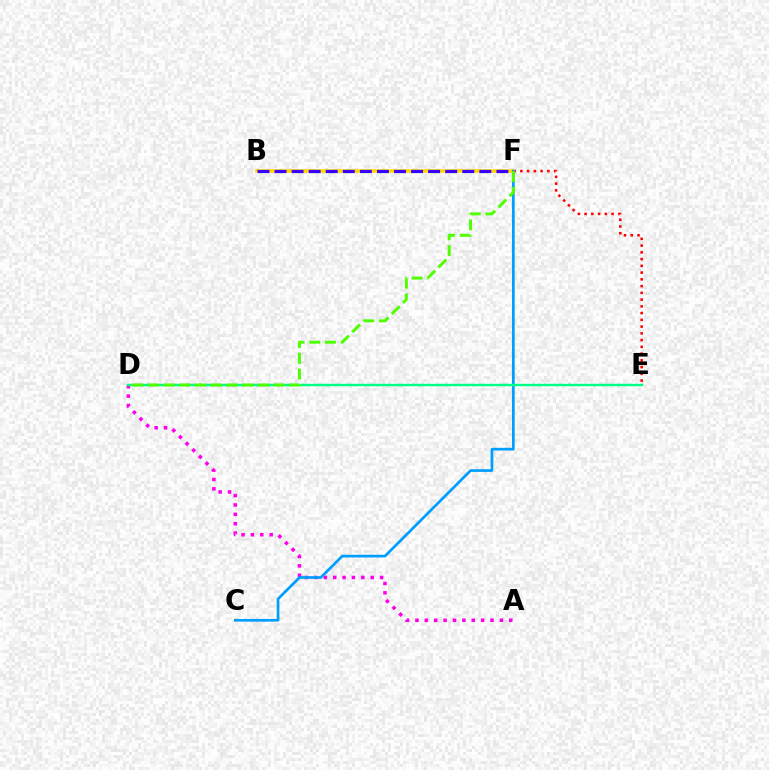{('A', 'D'): [{'color': '#ff00ed', 'line_style': 'dotted', 'thickness': 2.55}], ('E', 'F'): [{'color': '#ff0000', 'line_style': 'dotted', 'thickness': 1.83}], ('B', 'F'): [{'color': '#ffd500', 'line_style': 'solid', 'thickness': 2.53}, {'color': '#3700ff', 'line_style': 'dashed', 'thickness': 2.32}], ('C', 'F'): [{'color': '#009eff', 'line_style': 'solid', 'thickness': 1.95}], ('D', 'E'): [{'color': '#00ff86', 'line_style': 'solid', 'thickness': 1.74}], ('D', 'F'): [{'color': '#4fff00', 'line_style': 'dashed', 'thickness': 2.13}]}